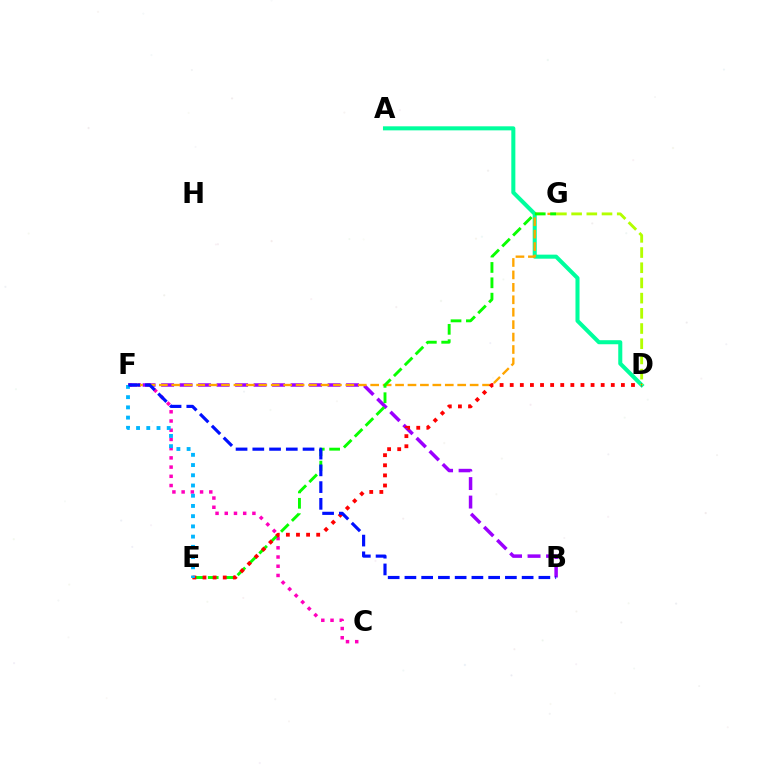{('C', 'F'): [{'color': '#ff00bd', 'line_style': 'dotted', 'thickness': 2.5}], ('B', 'F'): [{'color': '#9b00ff', 'line_style': 'dashed', 'thickness': 2.51}, {'color': '#0010ff', 'line_style': 'dashed', 'thickness': 2.27}], ('A', 'D'): [{'color': '#00ff9d', 'line_style': 'solid', 'thickness': 2.91}], ('F', 'G'): [{'color': '#ffa500', 'line_style': 'dashed', 'thickness': 1.69}], ('D', 'G'): [{'color': '#b3ff00', 'line_style': 'dashed', 'thickness': 2.06}], ('E', 'G'): [{'color': '#08ff00', 'line_style': 'dashed', 'thickness': 2.09}], ('D', 'E'): [{'color': '#ff0000', 'line_style': 'dotted', 'thickness': 2.75}], ('E', 'F'): [{'color': '#00b5ff', 'line_style': 'dotted', 'thickness': 2.78}]}